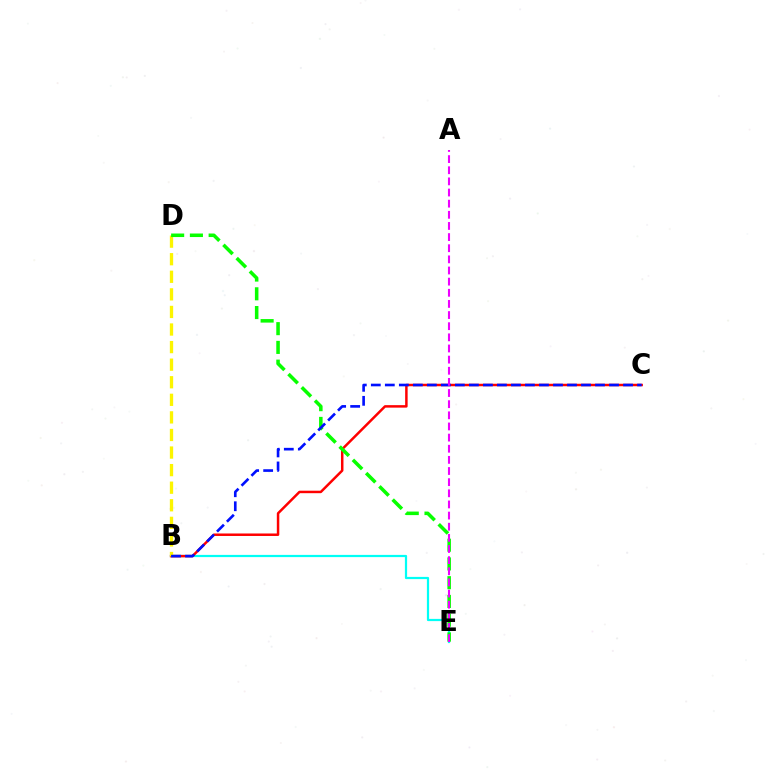{('B', 'E'): [{'color': '#00fff6', 'line_style': 'solid', 'thickness': 1.6}], ('B', 'C'): [{'color': '#ff0000', 'line_style': 'solid', 'thickness': 1.79}, {'color': '#0010ff', 'line_style': 'dashed', 'thickness': 1.9}], ('B', 'D'): [{'color': '#fcf500', 'line_style': 'dashed', 'thickness': 2.39}], ('D', 'E'): [{'color': '#08ff00', 'line_style': 'dashed', 'thickness': 2.55}], ('A', 'E'): [{'color': '#ee00ff', 'line_style': 'dashed', 'thickness': 1.51}]}